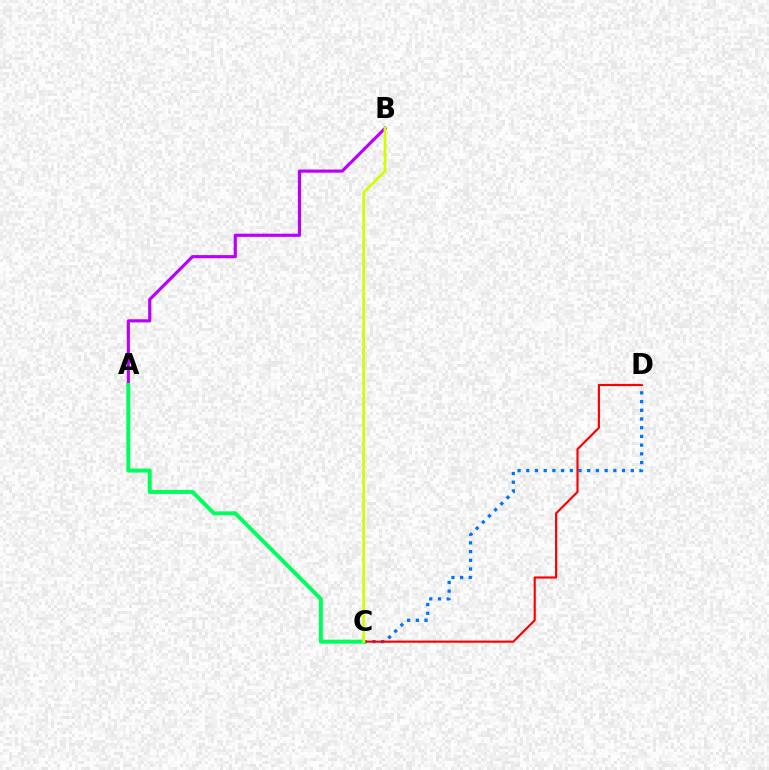{('C', 'D'): [{'color': '#0074ff', 'line_style': 'dotted', 'thickness': 2.37}, {'color': '#ff0000', 'line_style': 'solid', 'thickness': 1.55}], ('A', 'B'): [{'color': '#b900ff', 'line_style': 'solid', 'thickness': 2.27}], ('A', 'C'): [{'color': '#00ff5c', 'line_style': 'solid', 'thickness': 2.86}], ('B', 'C'): [{'color': '#d1ff00', 'line_style': 'solid', 'thickness': 1.97}]}